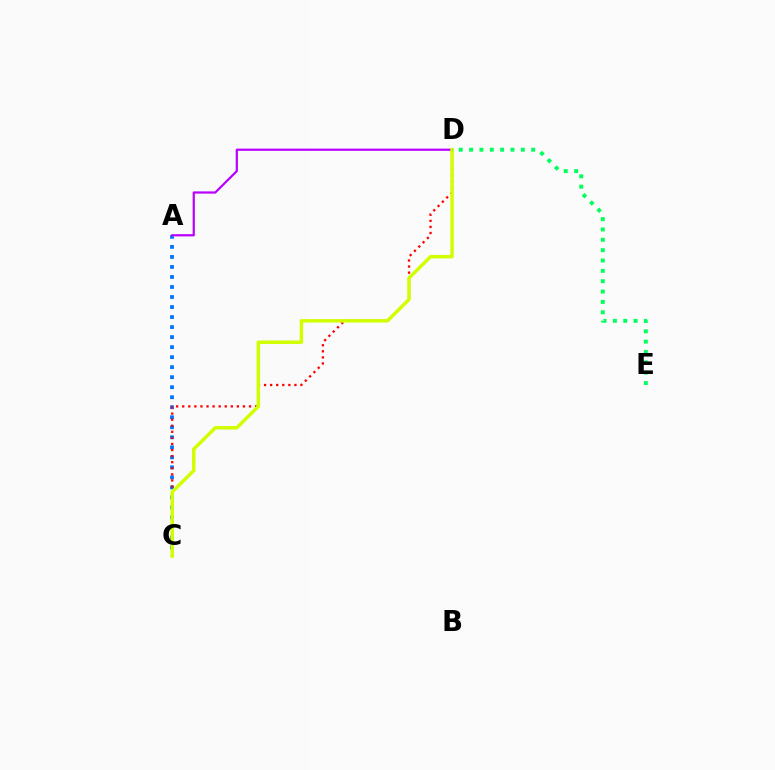{('A', 'C'): [{'color': '#0074ff', 'line_style': 'dotted', 'thickness': 2.72}], ('C', 'D'): [{'color': '#ff0000', 'line_style': 'dotted', 'thickness': 1.65}, {'color': '#d1ff00', 'line_style': 'solid', 'thickness': 2.49}], ('A', 'D'): [{'color': '#b900ff', 'line_style': 'solid', 'thickness': 1.59}], ('D', 'E'): [{'color': '#00ff5c', 'line_style': 'dotted', 'thickness': 2.81}]}